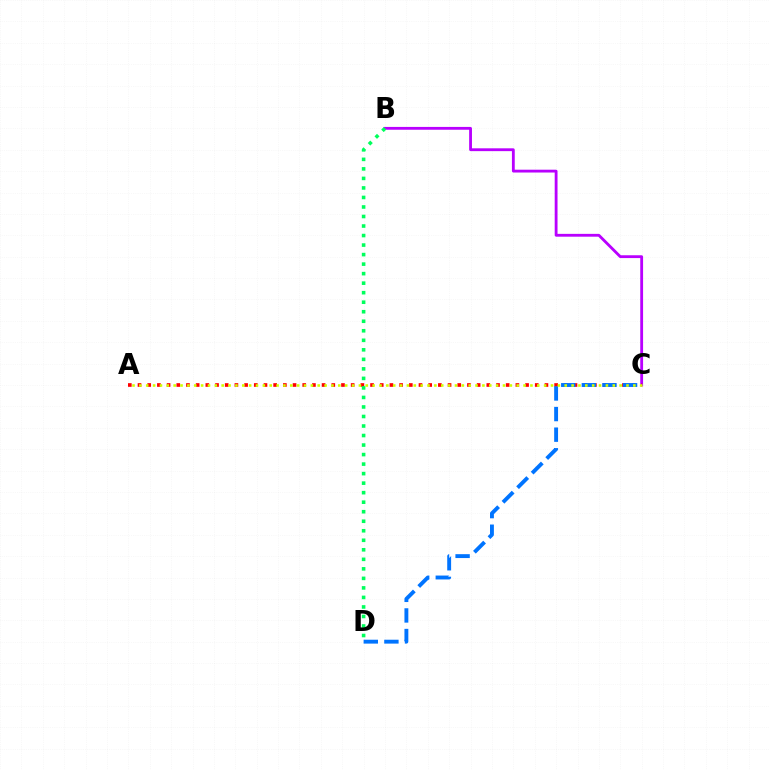{('B', 'C'): [{'color': '#b900ff', 'line_style': 'solid', 'thickness': 2.04}], ('A', 'C'): [{'color': '#ff0000', 'line_style': 'dotted', 'thickness': 2.63}, {'color': '#d1ff00', 'line_style': 'dotted', 'thickness': 1.86}], ('B', 'D'): [{'color': '#00ff5c', 'line_style': 'dotted', 'thickness': 2.59}], ('C', 'D'): [{'color': '#0074ff', 'line_style': 'dashed', 'thickness': 2.8}]}